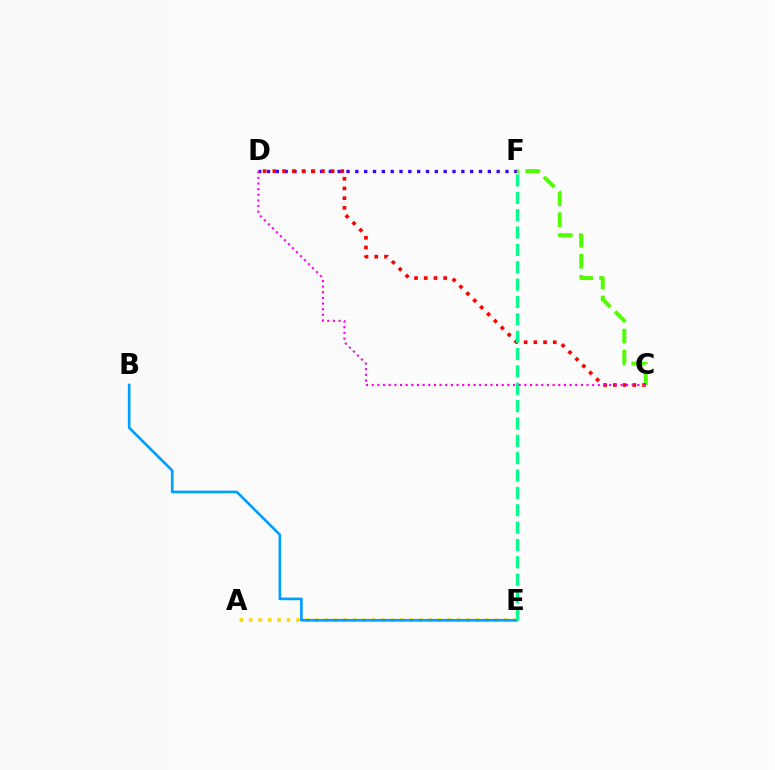{('D', 'F'): [{'color': '#3700ff', 'line_style': 'dotted', 'thickness': 2.4}], ('A', 'E'): [{'color': '#ffd500', 'line_style': 'dotted', 'thickness': 2.57}], ('C', 'F'): [{'color': '#4fff00', 'line_style': 'dashed', 'thickness': 2.86}], ('B', 'E'): [{'color': '#009eff', 'line_style': 'solid', 'thickness': 1.91}], ('C', 'D'): [{'color': '#ff0000', 'line_style': 'dotted', 'thickness': 2.64}, {'color': '#ff00ed', 'line_style': 'dotted', 'thickness': 1.54}], ('E', 'F'): [{'color': '#00ff86', 'line_style': 'dashed', 'thickness': 2.36}]}